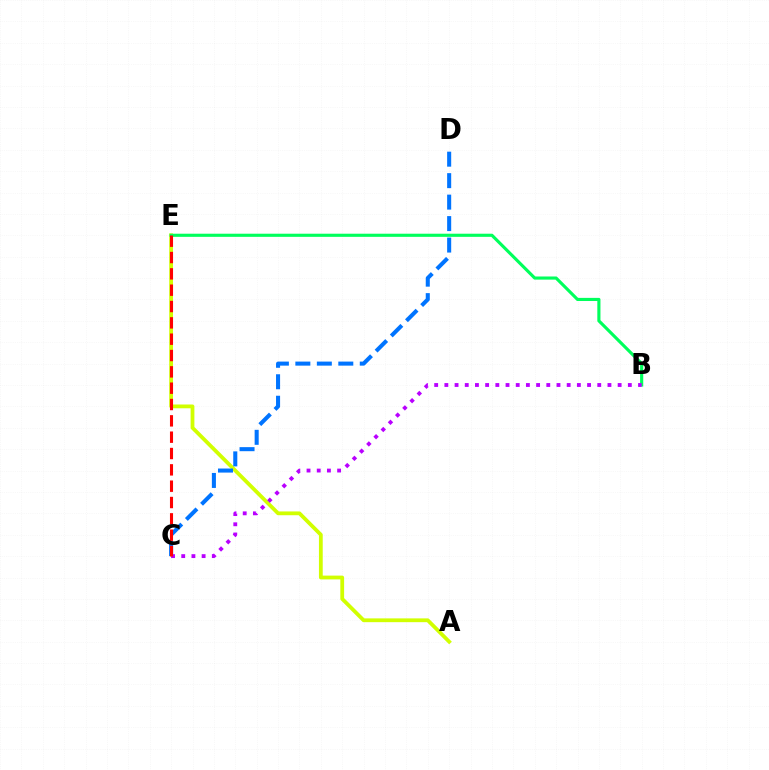{('A', 'E'): [{'color': '#d1ff00', 'line_style': 'solid', 'thickness': 2.73}], ('C', 'D'): [{'color': '#0074ff', 'line_style': 'dashed', 'thickness': 2.92}], ('B', 'E'): [{'color': '#00ff5c', 'line_style': 'solid', 'thickness': 2.26}], ('B', 'C'): [{'color': '#b900ff', 'line_style': 'dotted', 'thickness': 2.77}], ('C', 'E'): [{'color': '#ff0000', 'line_style': 'dashed', 'thickness': 2.22}]}